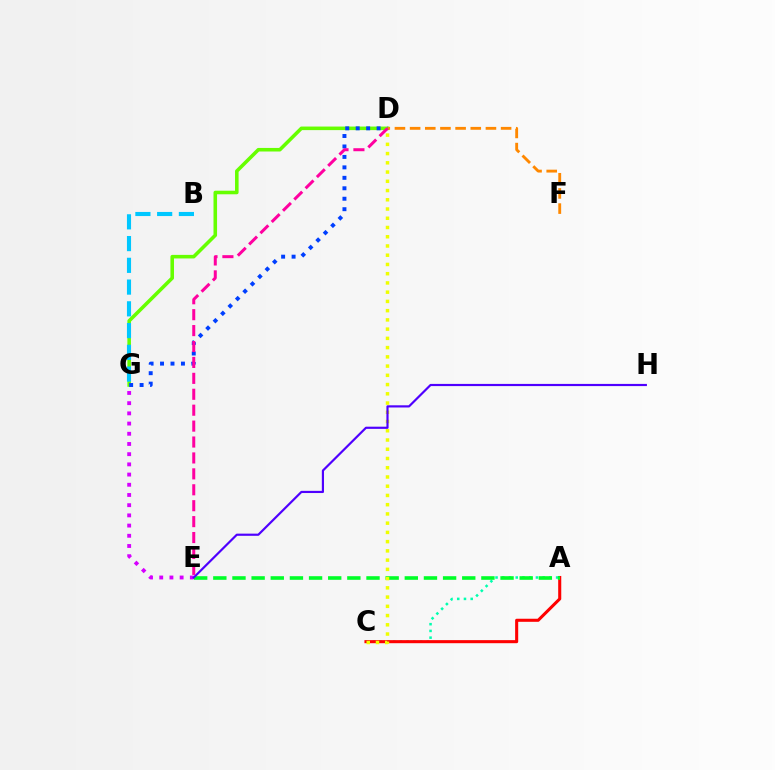{('D', 'G'): [{'color': '#66ff00', 'line_style': 'solid', 'thickness': 2.57}, {'color': '#003fff', 'line_style': 'dotted', 'thickness': 2.84}], ('A', 'C'): [{'color': '#00ffaf', 'line_style': 'dotted', 'thickness': 1.83}, {'color': '#ff0000', 'line_style': 'solid', 'thickness': 2.21}], ('B', 'G'): [{'color': '#00c7ff', 'line_style': 'dashed', 'thickness': 2.95}], ('E', 'G'): [{'color': '#d600ff', 'line_style': 'dotted', 'thickness': 2.77}], ('A', 'E'): [{'color': '#00ff27', 'line_style': 'dashed', 'thickness': 2.6}], ('C', 'D'): [{'color': '#eeff00', 'line_style': 'dotted', 'thickness': 2.51}], ('D', 'F'): [{'color': '#ff8800', 'line_style': 'dashed', 'thickness': 2.06}], ('E', 'H'): [{'color': '#4f00ff', 'line_style': 'solid', 'thickness': 1.57}], ('D', 'E'): [{'color': '#ff00a0', 'line_style': 'dashed', 'thickness': 2.16}]}